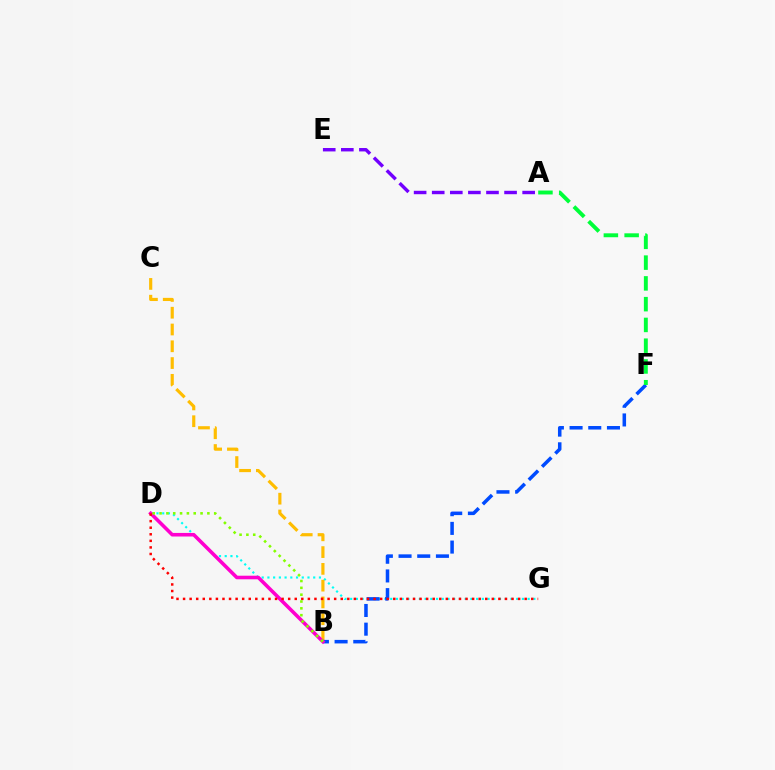{('D', 'G'): [{'color': '#00fff6', 'line_style': 'dotted', 'thickness': 1.56}, {'color': '#ff0000', 'line_style': 'dotted', 'thickness': 1.78}], ('B', 'C'): [{'color': '#ffbd00', 'line_style': 'dashed', 'thickness': 2.28}], ('B', 'F'): [{'color': '#004bff', 'line_style': 'dashed', 'thickness': 2.54}], ('B', 'D'): [{'color': '#ff00cf', 'line_style': 'solid', 'thickness': 2.57}, {'color': '#84ff00', 'line_style': 'dotted', 'thickness': 1.86}], ('A', 'E'): [{'color': '#7200ff', 'line_style': 'dashed', 'thickness': 2.46}], ('A', 'F'): [{'color': '#00ff39', 'line_style': 'dashed', 'thickness': 2.82}]}